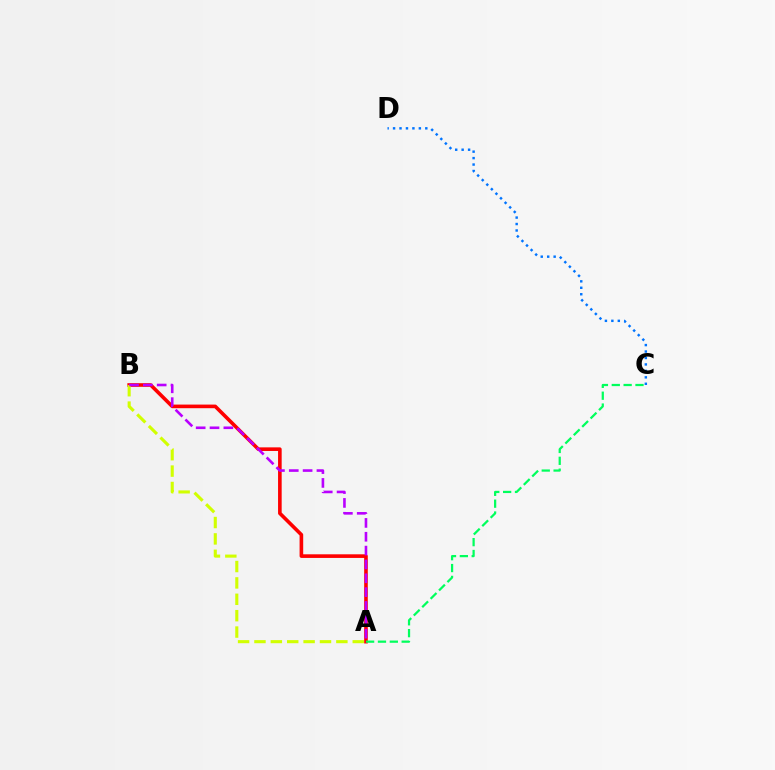{('A', 'B'): [{'color': '#ff0000', 'line_style': 'solid', 'thickness': 2.61}, {'color': '#d1ff00', 'line_style': 'dashed', 'thickness': 2.23}, {'color': '#b900ff', 'line_style': 'dashed', 'thickness': 1.88}], ('A', 'C'): [{'color': '#00ff5c', 'line_style': 'dashed', 'thickness': 1.61}], ('C', 'D'): [{'color': '#0074ff', 'line_style': 'dotted', 'thickness': 1.75}]}